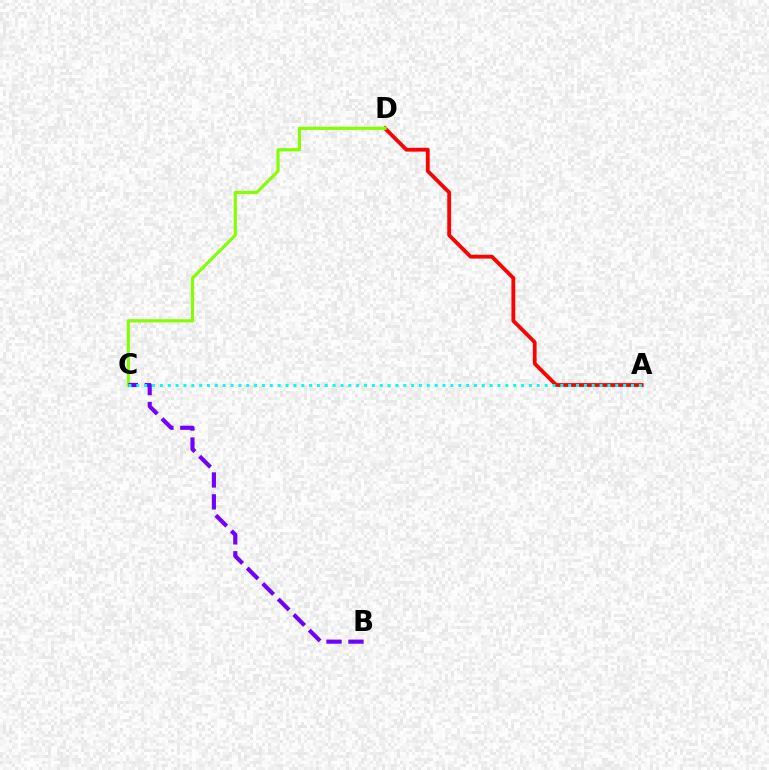{('A', 'D'): [{'color': '#ff0000', 'line_style': 'solid', 'thickness': 2.74}], ('C', 'D'): [{'color': '#84ff00', 'line_style': 'solid', 'thickness': 2.27}], ('B', 'C'): [{'color': '#7200ff', 'line_style': 'dashed', 'thickness': 2.98}], ('A', 'C'): [{'color': '#00fff6', 'line_style': 'dotted', 'thickness': 2.13}]}